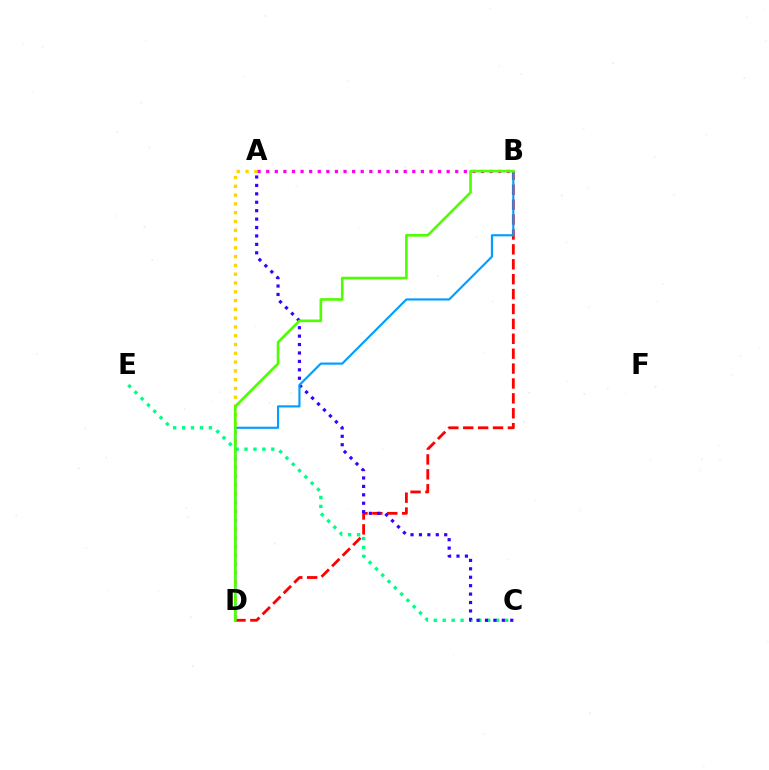{('A', 'D'): [{'color': '#ffd500', 'line_style': 'dotted', 'thickness': 2.39}], ('C', 'E'): [{'color': '#00ff86', 'line_style': 'dotted', 'thickness': 2.42}], ('B', 'D'): [{'color': '#ff0000', 'line_style': 'dashed', 'thickness': 2.02}, {'color': '#009eff', 'line_style': 'solid', 'thickness': 1.55}, {'color': '#4fff00', 'line_style': 'solid', 'thickness': 1.9}], ('A', 'C'): [{'color': '#3700ff', 'line_style': 'dotted', 'thickness': 2.29}], ('A', 'B'): [{'color': '#ff00ed', 'line_style': 'dotted', 'thickness': 2.33}]}